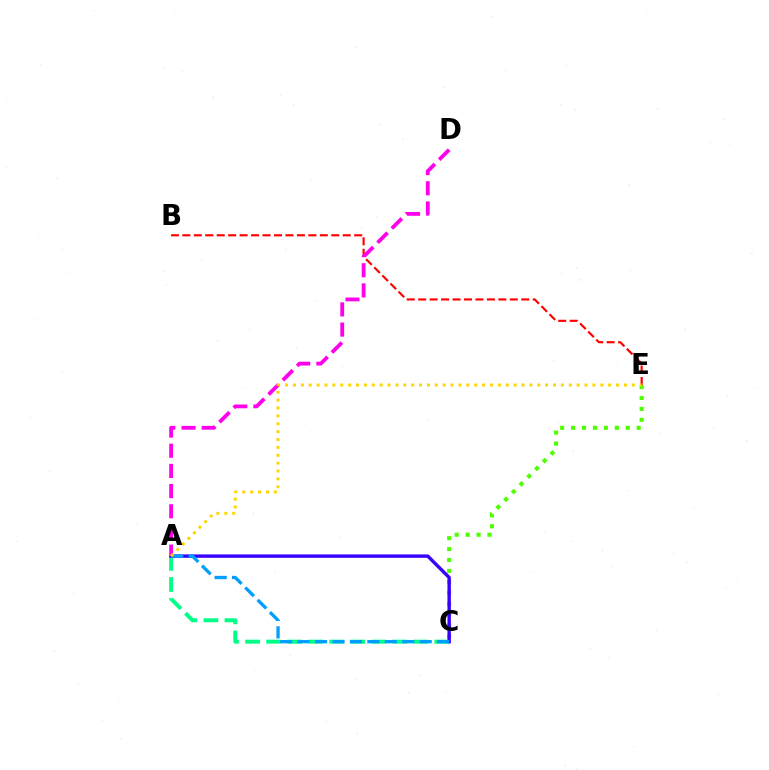{('A', 'C'): [{'color': '#00ff86', 'line_style': 'dashed', 'thickness': 2.86}, {'color': '#3700ff', 'line_style': 'solid', 'thickness': 2.45}, {'color': '#009eff', 'line_style': 'dashed', 'thickness': 2.37}], ('C', 'E'): [{'color': '#4fff00', 'line_style': 'dotted', 'thickness': 2.97}], ('B', 'E'): [{'color': '#ff0000', 'line_style': 'dashed', 'thickness': 1.56}], ('A', 'D'): [{'color': '#ff00ed', 'line_style': 'dashed', 'thickness': 2.74}], ('A', 'E'): [{'color': '#ffd500', 'line_style': 'dotted', 'thickness': 2.14}]}